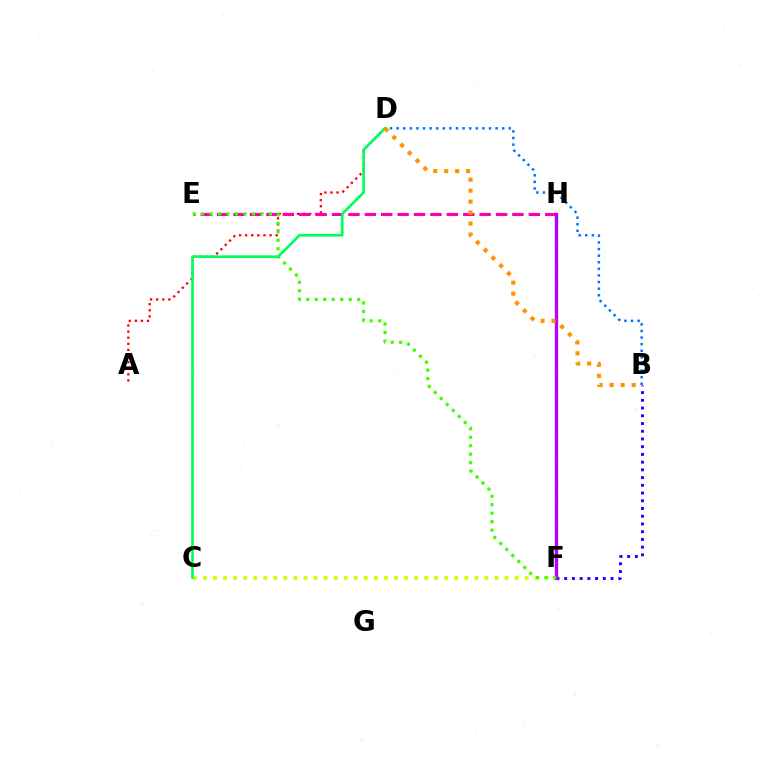{('B', 'F'): [{'color': '#2500ff', 'line_style': 'dotted', 'thickness': 2.1}], ('C', 'F'): [{'color': '#d1ff00', 'line_style': 'dotted', 'thickness': 2.73}], ('F', 'H'): [{'color': '#00fff6', 'line_style': 'dashed', 'thickness': 1.73}, {'color': '#b900ff', 'line_style': 'solid', 'thickness': 2.39}], ('A', 'D'): [{'color': '#ff0000', 'line_style': 'dotted', 'thickness': 1.66}], ('B', 'D'): [{'color': '#0074ff', 'line_style': 'dotted', 'thickness': 1.79}, {'color': '#ff9400', 'line_style': 'dotted', 'thickness': 2.98}], ('E', 'H'): [{'color': '#ff00ac', 'line_style': 'dashed', 'thickness': 2.23}], ('E', 'F'): [{'color': '#3dff00', 'line_style': 'dotted', 'thickness': 2.31}], ('C', 'D'): [{'color': '#00ff5c', 'line_style': 'solid', 'thickness': 1.91}]}